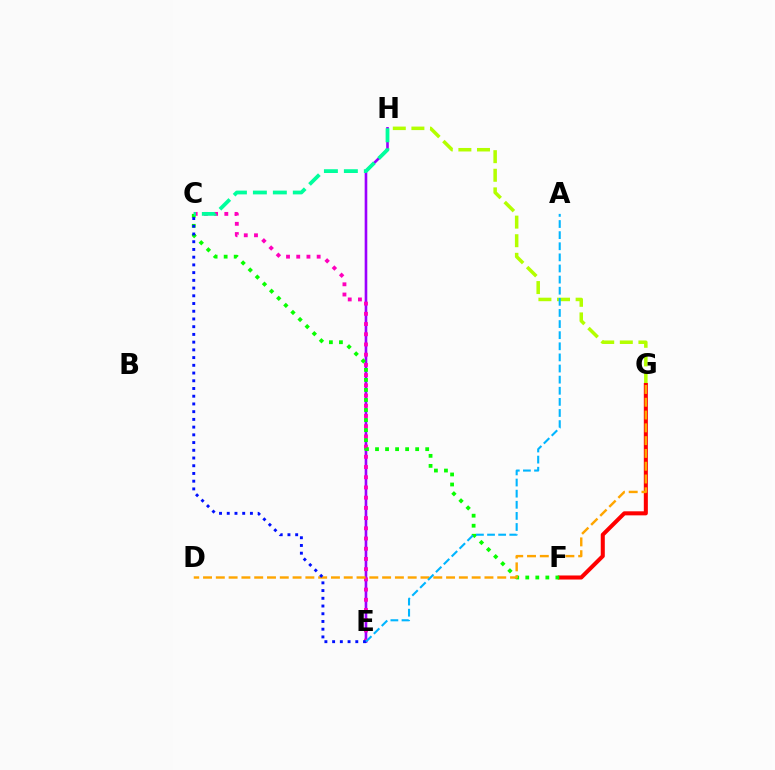{('E', 'H'): [{'color': '#9b00ff', 'line_style': 'solid', 'thickness': 1.89}], ('G', 'H'): [{'color': '#b3ff00', 'line_style': 'dashed', 'thickness': 2.53}], ('F', 'G'): [{'color': '#ff0000', 'line_style': 'solid', 'thickness': 2.91}], ('C', 'E'): [{'color': '#ff00bd', 'line_style': 'dotted', 'thickness': 2.77}, {'color': '#0010ff', 'line_style': 'dotted', 'thickness': 2.1}], ('C', 'F'): [{'color': '#08ff00', 'line_style': 'dotted', 'thickness': 2.73}], ('D', 'G'): [{'color': '#ffa500', 'line_style': 'dashed', 'thickness': 1.74}], ('C', 'H'): [{'color': '#00ff9d', 'line_style': 'dashed', 'thickness': 2.71}], ('A', 'E'): [{'color': '#00b5ff', 'line_style': 'dashed', 'thickness': 1.51}]}